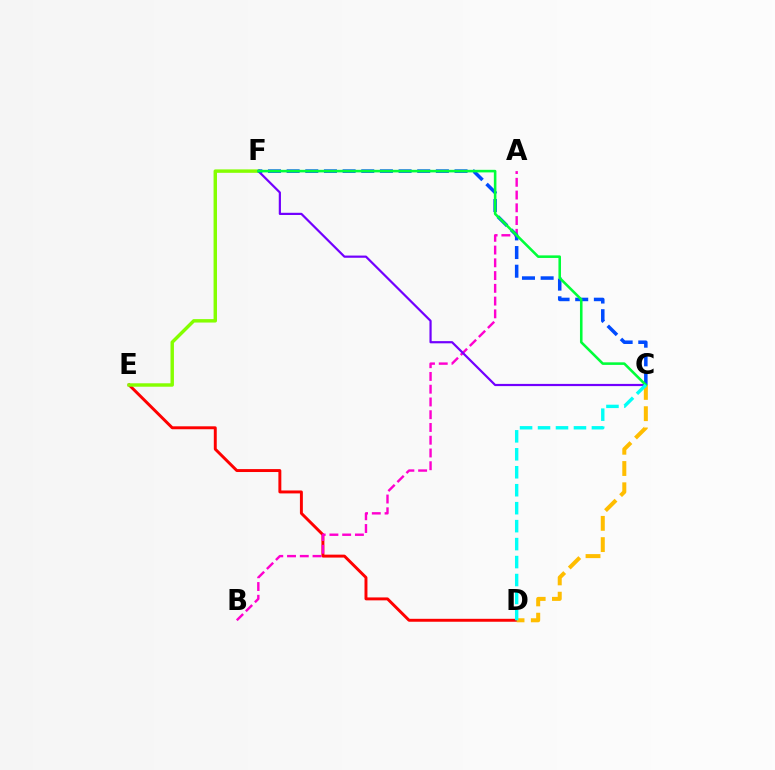{('D', 'E'): [{'color': '#ff0000', 'line_style': 'solid', 'thickness': 2.11}], ('A', 'B'): [{'color': '#ff00cf', 'line_style': 'dashed', 'thickness': 1.73}], ('E', 'F'): [{'color': '#84ff00', 'line_style': 'solid', 'thickness': 2.47}], ('C', 'D'): [{'color': '#ffbd00', 'line_style': 'dashed', 'thickness': 2.89}, {'color': '#00fff6', 'line_style': 'dashed', 'thickness': 2.44}], ('C', 'F'): [{'color': '#7200ff', 'line_style': 'solid', 'thickness': 1.58}, {'color': '#004bff', 'line_style': 'dashed', 'thickness': 2.53}, {'color': '#00ff39', 'line_style': 'solid', 'thickness': 1.85}]}